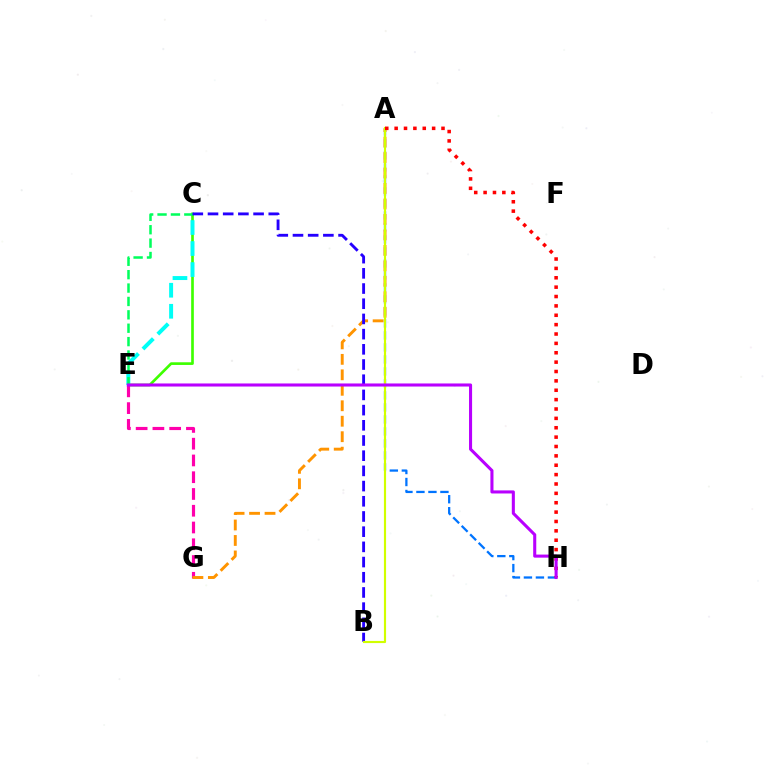{('C', 'E'): [{'color': '#3dff00', 'line_style': 'solid', 'thickness': 1.92}, {'color': '#00fff6', 'line_style': 'dashed', 'thickness': 2.86}, {'color': '#00ff5c', 'line_style': 'dashed', 'thickness': 1.82}], ('A', 'H'): [{'color': '#0074ff', 'line_style': 'dashed', 'thickness': 1.63}, {'color': '#ff0000', 'line_style': 'dotted', 'thickness': 2.55}], ('E', 'G'): [{'color': '#ff00ac', 'line_style': 'dashed', 'thickness': 2.28}], ('A', 'G'): [{'color': '#ff9400', 'line_style': 'dashed', 'thickness': 2.1}], ('B', 'C'): [{'color': '#2500ff', 'line_style': 'dashed', 'thickness': 2.06}], ('A', 'B'): [{'color': '#d1ff00', 'line_style': 'solid', 'thickness': 1.55}], ('E', 'H'): [{'color': '#b900ff', 'line_style': 'solid', 'thickness': 2.21}]}